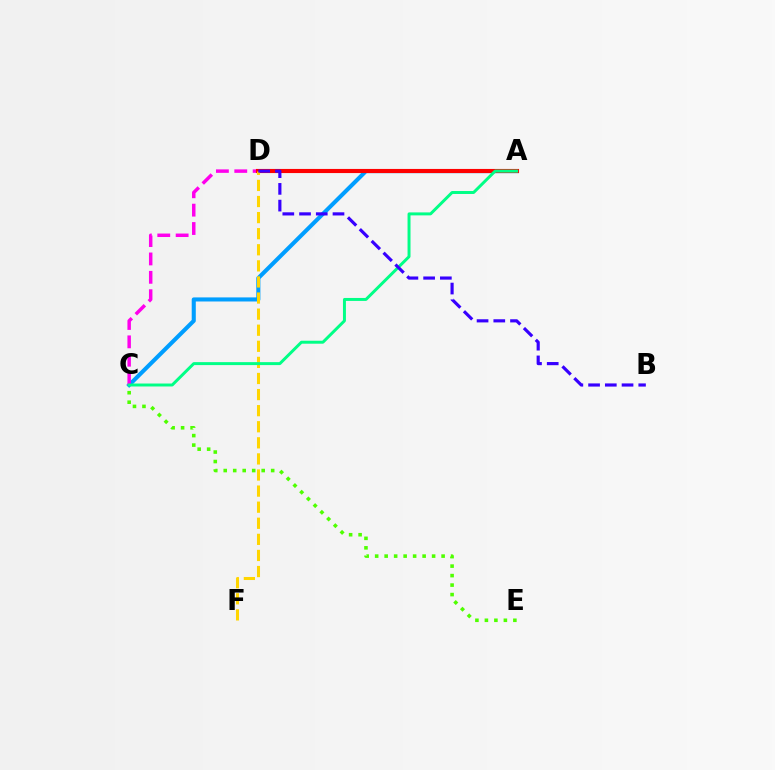{('C', 'E'): [{'color': '#4fff00', 'line_style': 'dotted', 'thickness': 2.58}], ('A', 'C'): [{'color': '#009eff', 'line_style': 'solid', 'thickness': 2.94}, {'color': '#ff00ed', 'line_style': 'dashed', 'thickness': 2.5}, {'color': '#00ff86', 'line_style': 'solid', 'thickness': 2.13}], ('A', 'D'): [{'color': '#ff0000', 'line_style': 'solid', 'thickness': 2.97}], ('D', 'F'): [{'color': '#ffd500', 'line_style': 'dashed', 'thickness': 2.19}], ('B', 'D'): [{'color': '#3700ff', 'line_style': 'dashed', 'thickness': 2.27}]}